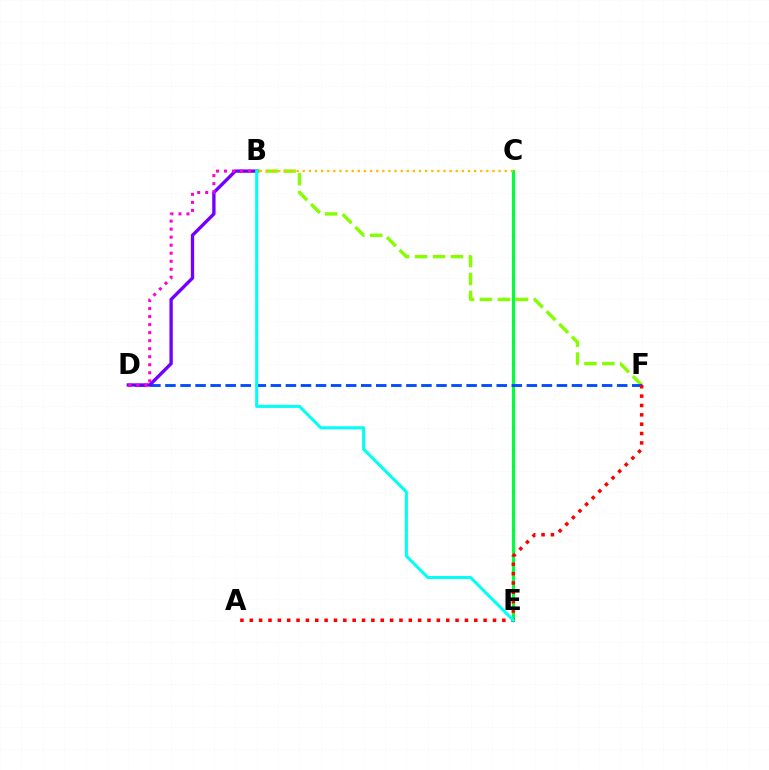{('B', 'F'): [{'color': '#84ff00', 'line_style': 'dashed', 'thickness': 2.44}], ('C', 'E'): [{'color': '#00ff39', 'line_style': 'solid', 'thickness': 2.26}], ('D', 'F'): [{'color': '#004bff', 'line_style': 'dashed', 'thickness': 2.05}], ('B', 'D'): [{'color': '#7200ff', 'line_style': 'solid', 'thickness': 2.4}, {'color': '#ff00cf', 'line_style': 'dotted', 'thickness': 2.18}], ('A', 'F'): [{'color': '#ff0000', 'line_style': 'dotted', 'thickness': 2.54}], ('B', 'E'): [{'color': '#00fff6', 'line_style': 'solid', 'thickness': 2.19}], ('B', 'C'): [{'color': '#ffbd00', 'line_style': 'dotted', 'thickness': 1.66}]}